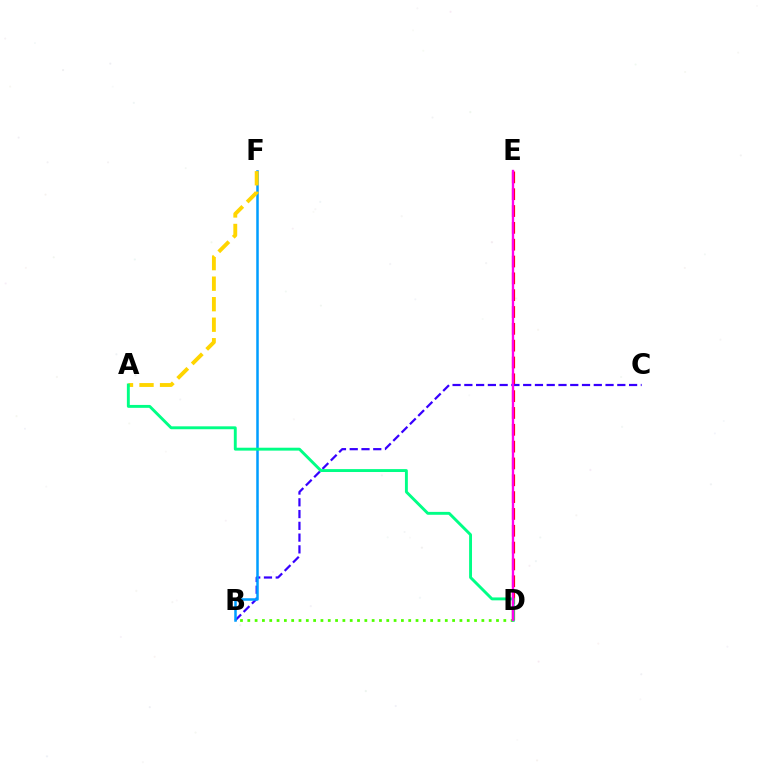{('D', 'E'): [{'color': '#ff0000', 'line_style': 'dashed', 'thickness': 2.29}, {'color': '#ff00ed', 'line_style': 'solid', 'thickness': 1.7}], ('B', 'C'): [{'color': '#3700ff', 'line_style': 'dashed', 'thickness': 1.6}], ('B', 'D'): [{'color': '#4fff00', 'line_style': 'dotted', 'thickness': 1.99}], ('B', 'F'): [{'color': '#009eff', 'line_style': 'solid', 'thickness': 1.81}], ('A', 'F'): [{'color': '#ffd500', 'line_style': 'dashed', 'thickness': 2.79}], ('A', 'D'): [{'color': '#00ff86', 'line_style': 'solid', 'thickness': 2.09}]}